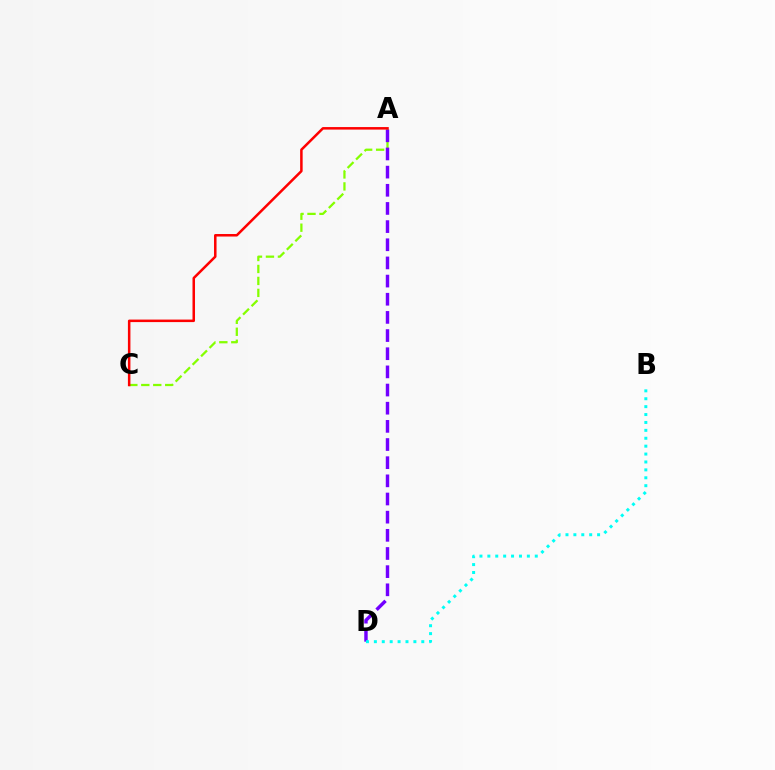{('A', 'C'): [{'color': '#84ff00', 'line_style': 'dashed', 'thickness': 1.62}, {'color': '#ff0000', 'line_style': 'solid', 'thickness': 1.81}], ('A', 'D'): [{'color': '#7200ff', 'line_style': 'dashed', 'thickness': 2.47}], ('B', 'D'): [{'color': '#00fff6', 'line_style': 'dotted', 'thickness': 2.15}]}